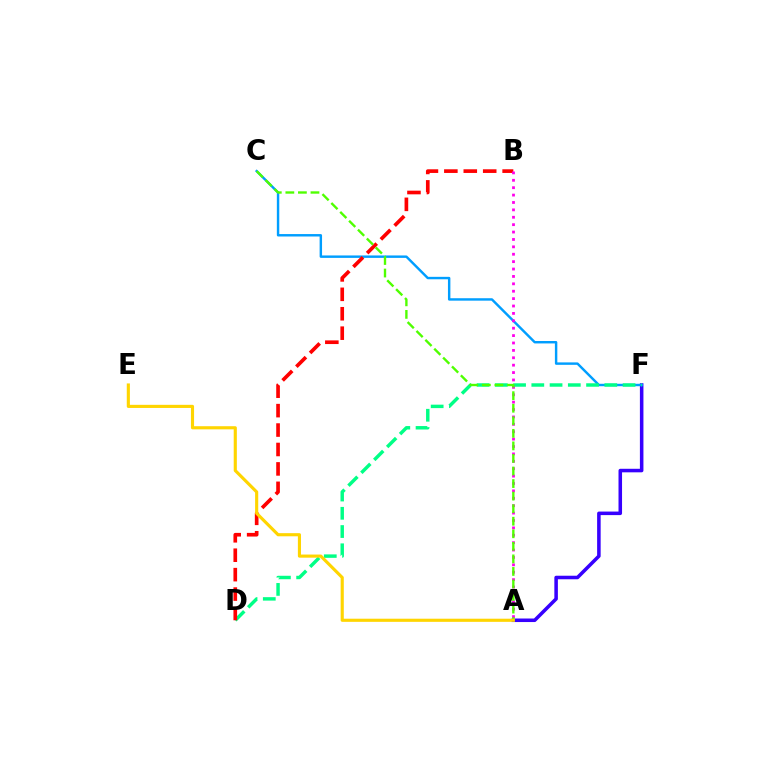{('A', 'F'): [{'color': '#3700ff', 'line_style': 'solid', 'thickness': 2.55}], ('C', 'F'): [{'color': '#009eff', 'line_style': 'solid', 'thickness': 1.75}], ('D', 'F'): [{'color': '#00ff86', 'line_style': 'dashed', 'thickness': 2.48}], ('B', 'D'): [{'color': '#ff0000', 'line_style': 'dashed', 'thickness': 2.64}], ('A', 'B'): [{'color': '#ff00ed', 'line_style': 'dotted', 'thickness': 2.01}], ('A', 'C'): [{'color': '#4fff00', 'line_style': 'dashed', 'thickness': 1.71}], ('A', 'E'): [{'color': '#ffd500', 'line_style': 'solid', 'thickness': 2.25}]}